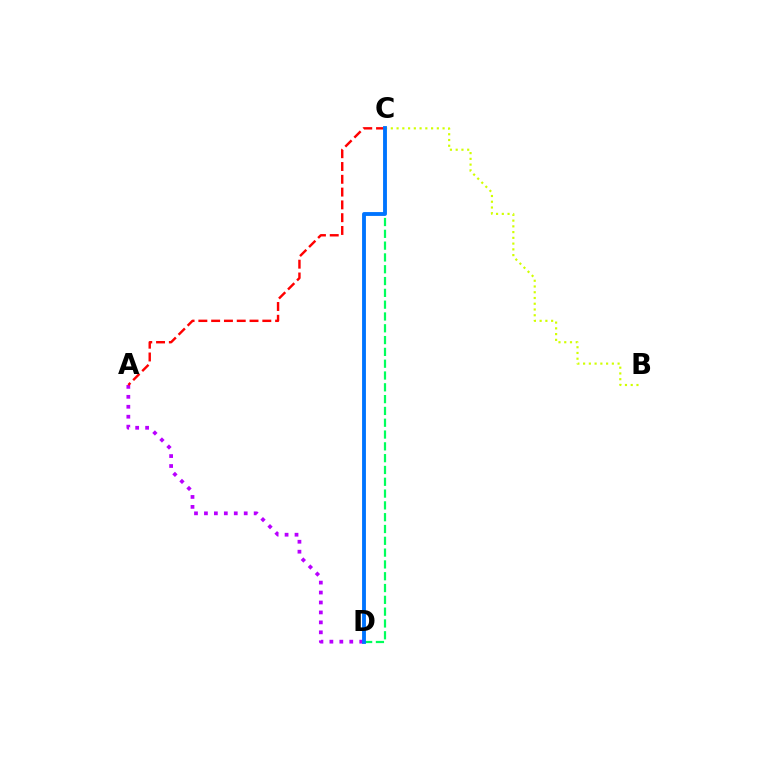{('B', 'C'): [{'color': '#d1ff00', 'line_style': 'dotted', 'thickness': 1.56}], ('C', 'D'): [{'color': '#00ff5c', 'line_style': 'dashed', 'thickness': 1.6}, {'color': '#0074ff', 'line_style': 'solid', 'thickness': 2.77}], ('A', 'D'): [{'color': '#b900ff', 'line_style': 'dotted', 'thickness': 2.7}], ('A', 'C'): [{'color': '#ff0000', 'line_style': 'dashed', 'thickness': 1.74}]}